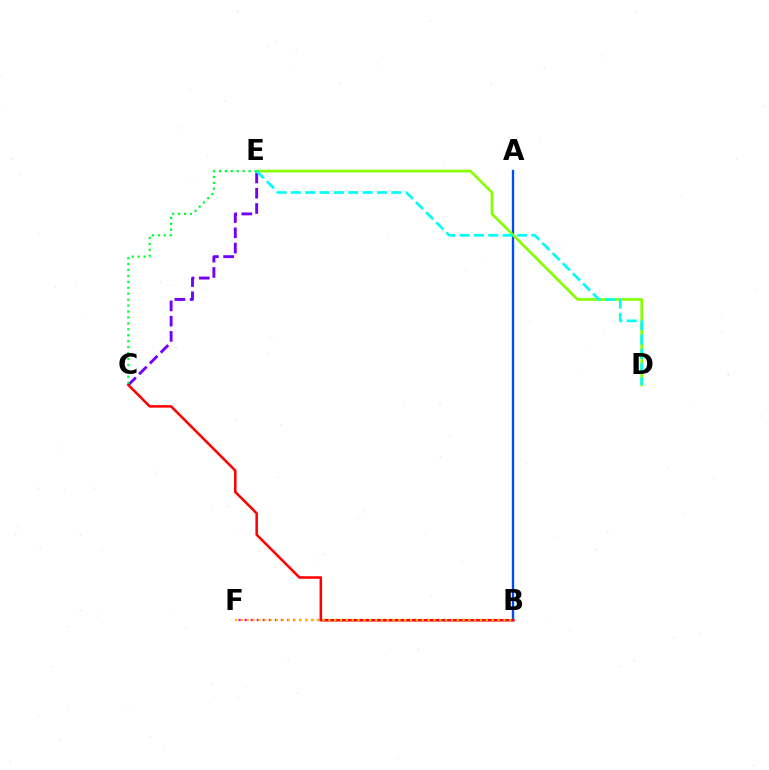{('C', 'E'): [{'color': '#7200ff', 'line_style': 'dashed', 'thickness': 2.07}, {'color': '#00ff39', 'line_style': 'dotted', 'thickness': 1.61}], ('A', 'B'): [{'color': '#004bff', 'line_style': 'solid', 'thickness': 1.68}], ('D', 'E'): [{'color': '#84ff00', 'line_style': 'solid', 'thickness': 1.88}, {'color': '#00fff6', 'line_style': 'dashed', 'thickness': 1.95}], ('B', 'F'): [{'color': '#ff00cf', 'line_style': 'dotted', 'thickness': 1.64}, {'color': '#ffbd00', 'line_style': 'dotted', 'thickness': 1.58}], ('B', 'C'): [{'color': '#ff0000', 'line_style': 'solid', 'thickness': 1.82}]}